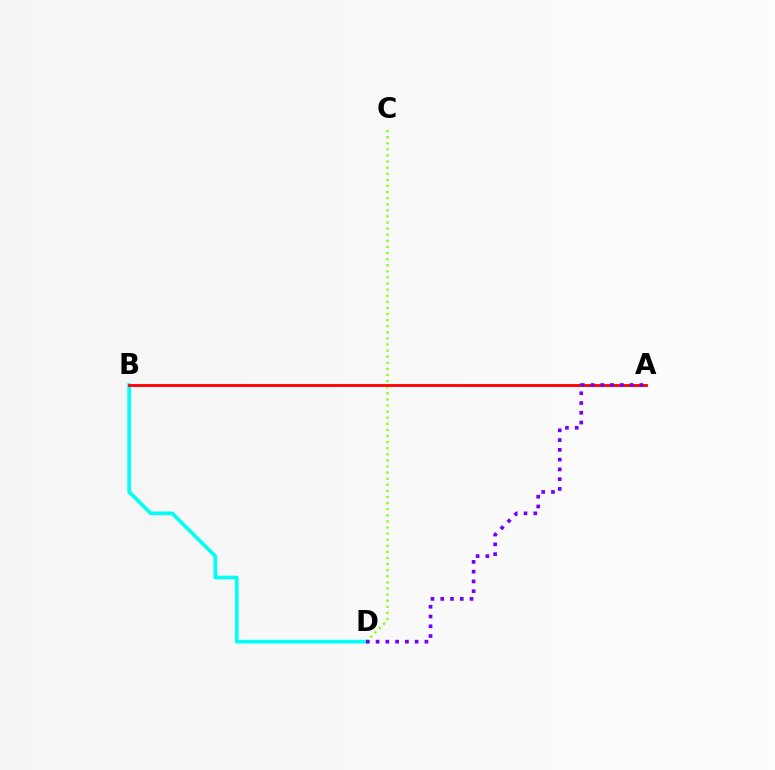{('B', 'D'): [{'color': '#00fff6', 'line_style': 'solid', 'thickness': 2.65}], ('C', 'D'): [{'color': '#84ff00', 'line_style': 'dotted', 'thickness': 1.66}], ('A', 'B'): [{'color': '#ff0000', 'line_style': 'solid', 'thickness': 2.04}], ('A', 'D'): [{'color': '#7200ff', 'line_style': 'dotted', 'thickness': 2.65}]}